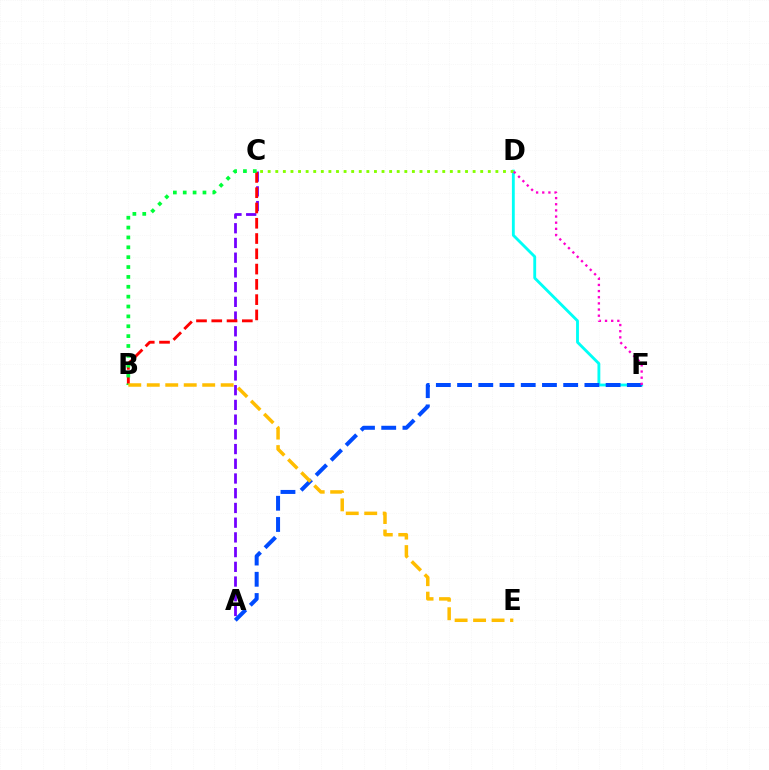{('A', 'C'): [{'color': '#7200ff', 'line_style': 'dashed', 'thickness': 2.0}], ('D', 'F'): [{'color': '#00fff6', 'line_style': 'solid', 'thickness': 2.05}, {'color': '#ff00cf', 'line_style': 'dotted', 'thickness': 1.67}], ('A', 'F'): [{'color': '#004bff', 'line_style': 'dashed', 'thickness': 2.88}], ('C', 'D'): [{'color': '#84ff00', 'line_style': 'dotted', 'thickness': 2.06}], ('B', 'C'): [{'color': '#ff0000', 'line_style': 'dashed', 'thickness': 2.08}, {'color': '#00ff39', 'line_style': 'dotted', 'thickness': 2.68}], ('B', 'E'): [{'color': '#ffbd00', 'line_style': 'dashed', 'thickness': 2.51}]}